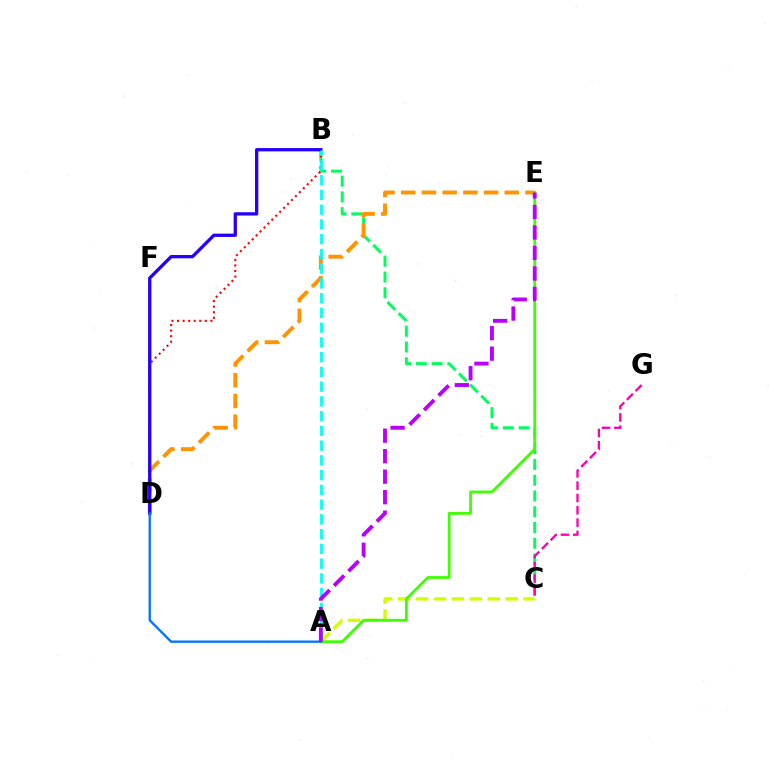{('B', 'C'): [{'color': '#00ff5c', 'line_style': 'dashed', 'thickness': 2.14}], ('D', 'E'): [{'color': '#ff9400', 'line_style': 'dashed', 'thickness': 2.81}], ('A', 'C'): [{'color': '#d1ff00', 'line_style': 'dashed', 'thickness': 2.43}], ('B', 'D'): [{'color': '#ff0000', 'line_style': 'dotted', 'thickness': 1.51}, {'color': '#2500ff', 'line_style': 'solid', 'thickness': 2.38}], ('C', 'G'): [{'color': '#ff00ac', 'line_style': 'dashed', 'thickness': 1.67}], ('A', 'B'): [{'color': '#00fff6', 'line_style': 'dashed', 'thickness': 2.0}], ('A', 'E'): [{'color': '#3dff00', 'line_style': 'solid', 'thickness': 1.99}, {'color': '#b900ff', 'line_style': 'dashed', 'thickness': 2.78}], ('A', 'D'): [{'color': '#0074ff', 'line_style': 'solid', 'thickness': 1.67}]}